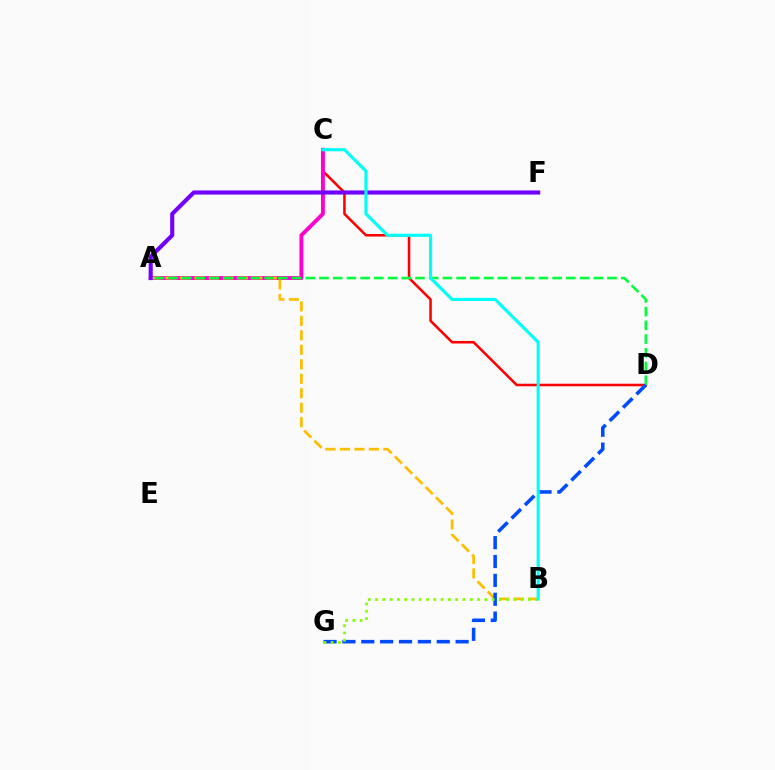{('C', 'D'): [{'color': '#ff0000', 'line_style': 'solid', 'thickness': 1.83}], ('A', 'C'): [{'color': '#ff00cf', 'line_style': 'solid', 'thickness': 2.8}], ('A', 'B'): [{'color': '#ffbd00', 'line_style': 'dashed', 'thickness': 1.97}], ('A', 'D'): [{'color': '#00ff39', 'line_style': 'dashed', 'thickness': 1.86}], ('D', 'G'): [{'color': '#004bff', 'line_style': 'dashed', 'thickness': 2.56}], ('B', 'G'): [{'color': '#84ff00', 'line_style': 'dotted', 'thickness': 1.98}], ('A', 'F'): [{'color': '#7200ff', 'line_style': 'solid', 'thickness': 2.96}], ('B', 'C'): [{'color': '#00fff6', 'line_style': 'solid', 'thickness': 2.27}]}